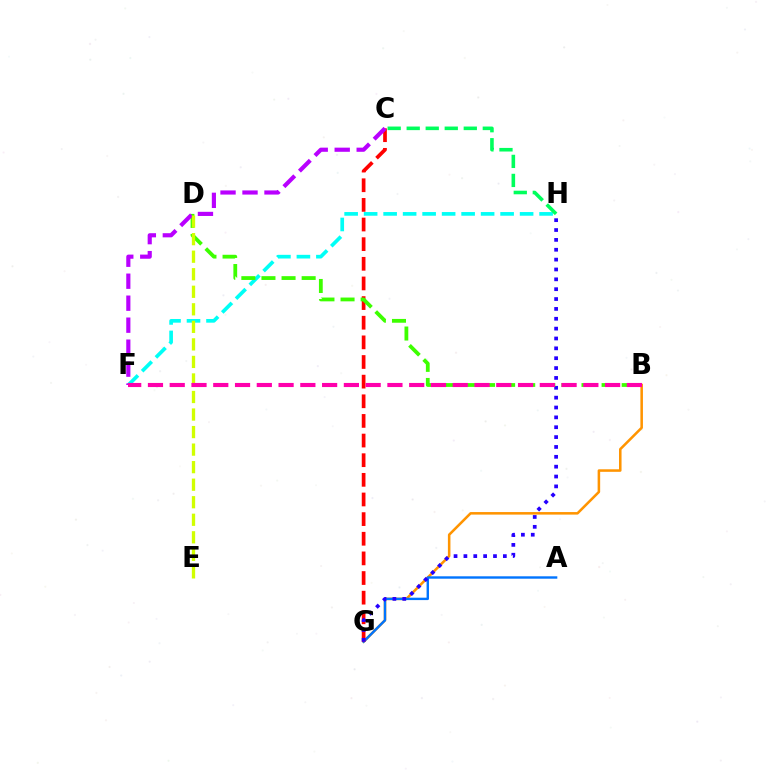{('F', 'H'): [{'color': '#00fff6', 'line_style': 'dashed', 'thickness': 2.65}], ('B', 'G'): [{'color': '#ff9400', 'line_style': 'solid', 'thickness': 1.83}], ('C', 'H'): [{'color': '#00ff5c', 'line_style': 'dashed', 'thickness': 2.58}], ('A', 'G'): [{'color': '#0074ff', 'line_style': 'solid', 'thickness': 1.73}], ('C', 'G'): [{'color': '#ff0000', 'line_style': 'dashed', 'thickness': 2.67}], ('G', 'H'): [{'color': '#2500ff', 'line_style': 'dotted', 'thickness': 2.68}], ('B', 'D'): [{'color': '#3dff00', 'line_style': 'dashed', 'thickness': 2.73}], ('C', 'F'): [{'color': '#b900ff', 'line_style': 'dashed', 'thickness': 2.99}], ('D', 'E'): [{'color': '#d1ff00', 'line_style': 'dashed', 'thickness': 2.38}], ('B', 'F'): [{'color': '#ff00ac', 'line_style': 'dashed', 'thickness': 2.96}]}